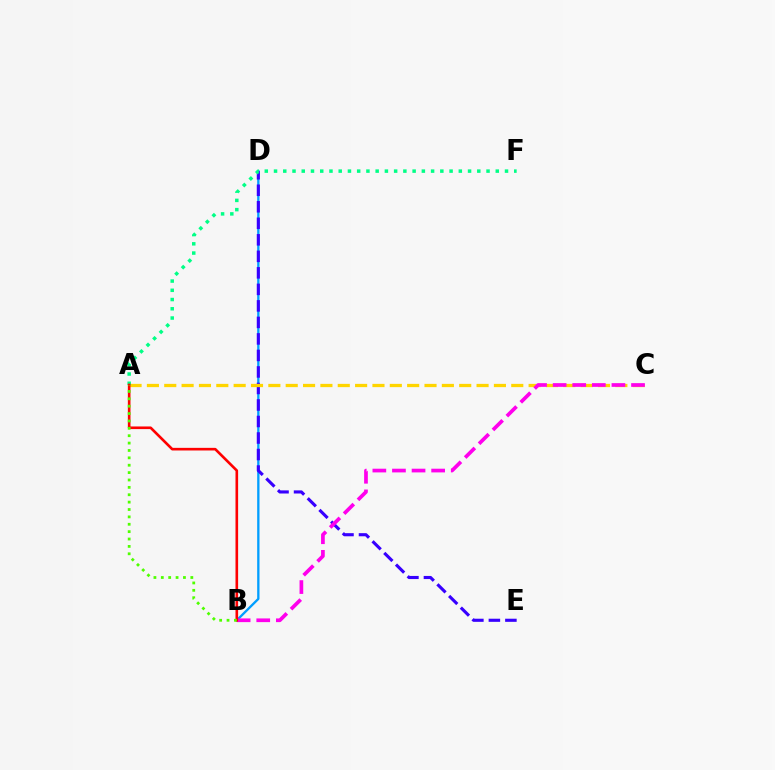{('B', 'D'): [{'color': '#009eff', 'line_style': 'solid', 'thickness': 1.67}], ('D', 'E'): [{'color': '#3700ff', 'line_style': 'dashed', 'thickness': 2.24}], ('A', 'C'): [{'color': '#ffd500', 'line_style': 'dashed', 'thickness': 2.36}], ('B', 'C'): [{'color': '#ff00ed', 'line_style': 'dashed', 'thickness': 2.66}], ('A', 'F'): [{'color': '#00ff86', 'line_style': 'dotted', 'thickness': 2.51}], ('A', 'B'): [{'color': '#ff0000', 'line_style': 'solid', 'thickness': 1.89}, {'color': '#4fff00', 'line_style': 'dotted', 'thickness': 2.01}]}